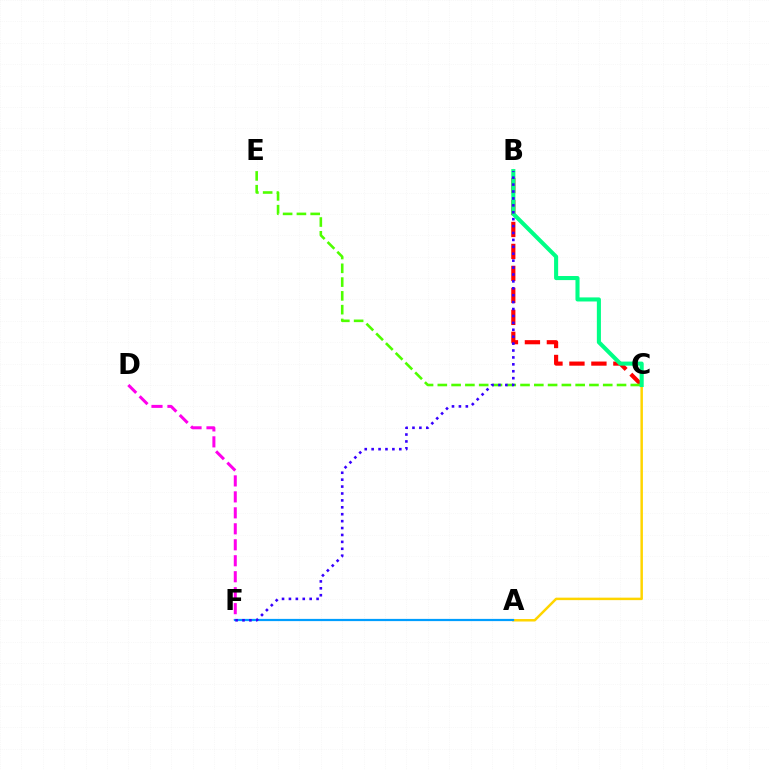{('A', 'C'): [{'color': '#ffd500', 'line_style': 'solid', 'thickness': 1.79}], ('B', 'C'): [{'color': '#ff0000', 'line_style': 'dashed', 'thickness': 2.98}, {'color': '#00ff86', 'line_style': 'solid', 'thickness': 2.94}], ('C', 'E'): [{'color': '#4fff00', 'line_style': 'dashed', 'thickness': 1.87}], ('D', 'F'): [{'color': '#ff00ed', 'line_style': 'dashed', 'thickness': 2.17}], ('A', 'F'): [{'color': '#009eff', 'line_style': 'solid', 'thickness': 1.6}], ('B', 'F'): [{'color': '#3700ff', 'line_style': 'dotted', 'thickness': 1.88}]}